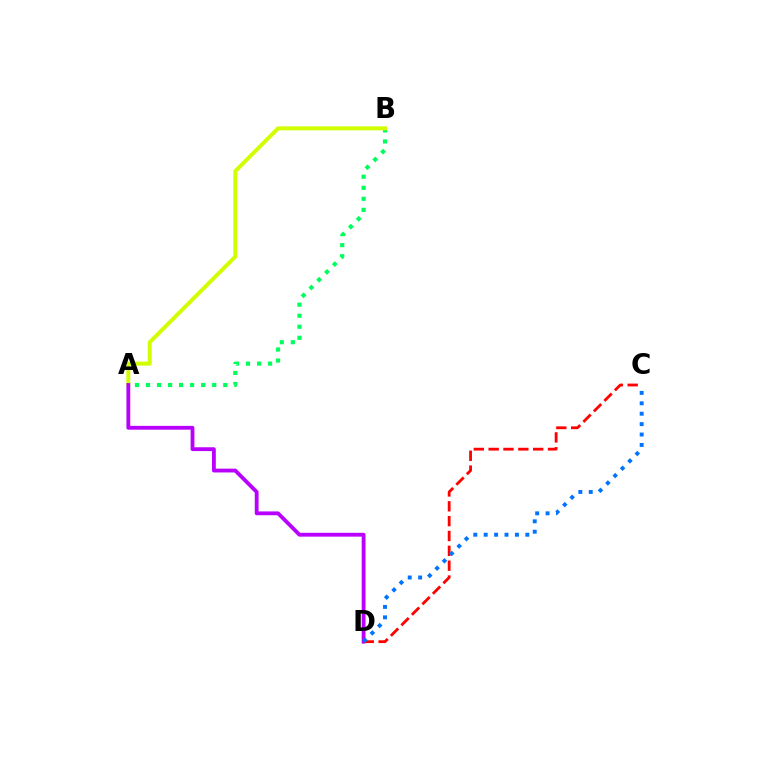{('A', 'B'): [{'color': '#00ff5c', 'line_style': 'dotted', 'thickness': 3.0}, {'color': '#d1ff00', 'line_style': 'solid', 'thickness': 2.85}], ('A', 'D'): [{'color': '#b900ff', 'line_style': 'solid', 'thickness': 2.75}], ('C', 'D'): [{'color': '#ff0000', 'line_style': 'dashed', 'thickness': 2.02}, {'color': '#0074ff', 'line_style': 'dotted', 'thickness': 2.83}]}